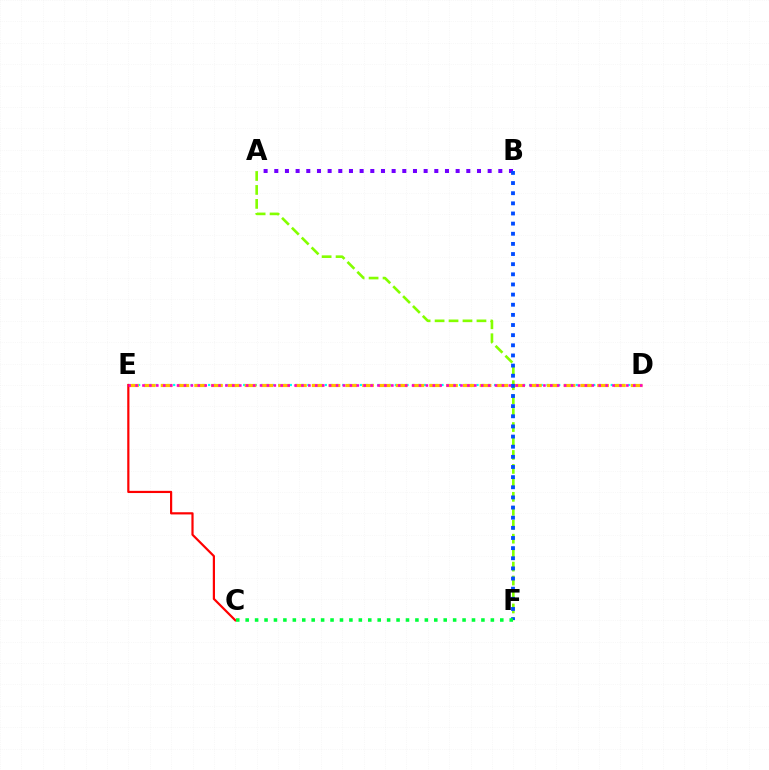{('D', 'E'): [{'color': '#00fff6', 'line_style': 'dotted', 'thickness': 1.59}, {'color': '#ffbd00', 'line_style': 'dashed', 'thickness': 2.28}, {'color': '#ff00cf', 'line_style': 'dotted', 'thickness': 1.88}], ('A', 'F'): [{'color': '#84ff00', 'line_style': 'dashed', 'thickness': 1.9}], ('A', 'B'): [{'color': '#7200ff', 'line_style': 'dotted', 'thickness': 2.9}], ('B', 'F'): [{'color': '#004bff', 'line_style': 'dotted', 'thickness': 2.76}], ('C', 'E'): [{'color': '#ff0000', 'line_style': 'solid', 'thickness': 1.58}], ('C', 'F'): [{'color': '#00ff39', 'line_style': 'dotted', 'thickness': 2.56}]}